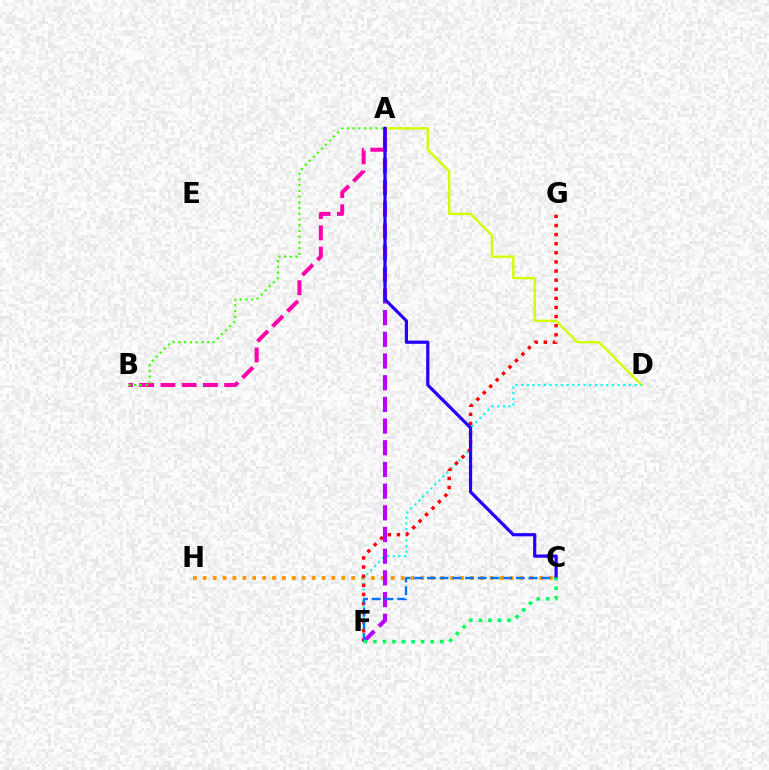{('C', 'H'): [{'color': '#ff9400', 'line_style': 'dotted', 'thickness': 2.69}], ('A', 'B'): [{'color': '#ff00ac', 'line_style': 'dashed', 'thickness': 2.89}, {'color': '#3dff00', 'line_style': 'dotted', 'thickness': 1.56}], ('A', 'D'): [{'color': '#d1ff00', 'line_style': 'solid', 'thickness': 1.71}], ('D', 'F'): [{'color': '#00fff6', 'line_style': 'dotted', 'thickness': 1.54}], ('F', 'G'): [{'color': '#ff0000', 'line_style': 'dotted', 'thickness': 2.48}], ('A', 'F'): [{'color': '#b900ff', 'line_style': 'dashed', 'thickness': 2.95}], ('C', 'F'): [{'color': '#0074ff', 'line_style': 'dashed', 'thickness': 1.72}, {'color': '#00ff5c', 'line_style': 'dotted', 'thickness': 2.59}], ('A', 'C'): [{'color': '#2500ff', 'line_style': 'solid', 'thickness': 2.31}]}